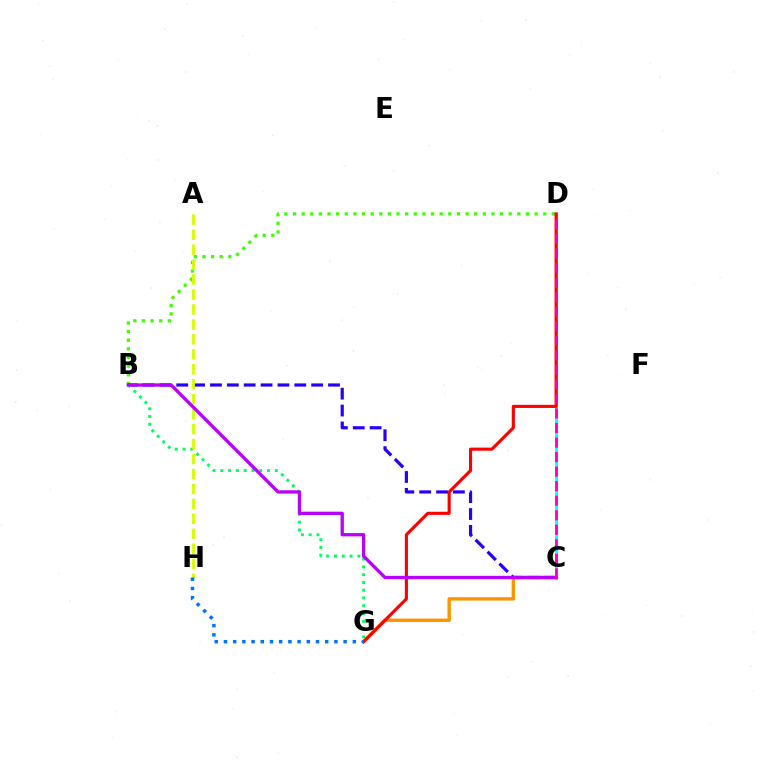{('B', 'D'): [{'color': '#3dff00', 'line_style': 'dotted', 'thickness': 2.34}], ('C', 'G'): [{'color': '#ff9400', 'line_style': 'solid', 'thickness': 2.43}], ('C', 'D'): [{'color': '#00fff6', 'line_style': 'solid', 'thickness': 2.04}, {'color': '#ff00ac', 'line_style': 'dashed', 'thickness': 1.98}], ('D', 'G'): [{'color': '#ff0000', 'line_style': 'solid', 'thickness': 2.24}], ('B', 'C'): [{'color': '#2500ff', 'line_style': 'dashed', 'thickness': 2.29}, {'color': '#b900ff', 'line_style': 'solid', 'thickness': 2.37}], ('B', 'G'): [{'color': '#00ff5c', 'line_style': 'dotted', 'thickness': 2.11}], ('A', 'H'): [{'color': '#d1ff00', 'line_style': 'dashed', 'thickness': 2.03}], ('G', 'H'): [{'color': '#0074ff', 'line_style': 'dotted', 'thickness': 2.5}]}